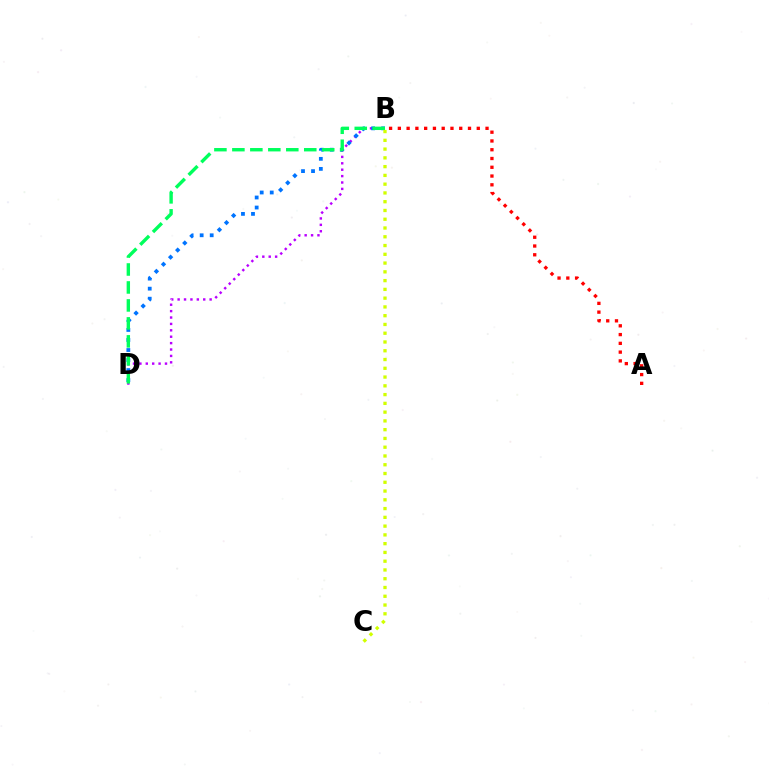{('B', 'D'): [{'color': '#b900ff', 'line_style': 'dotted', 'thickness': 1.74}, {'color': '#0074ff', 'line_style': 'dotted', 'thickness': 2.73}, {'color': '#00ff5c', 'line_style': 'dashed', 'thickness': 2.44}], ('B', 'C'): [{'color': '#d1ff00', 'line_style': 'dotted', 'thickness': 2.38}], ('A', 'B'): [{'color': '#ff0000', 'line_style': 'dotted', 'thickness': 2.38}]}